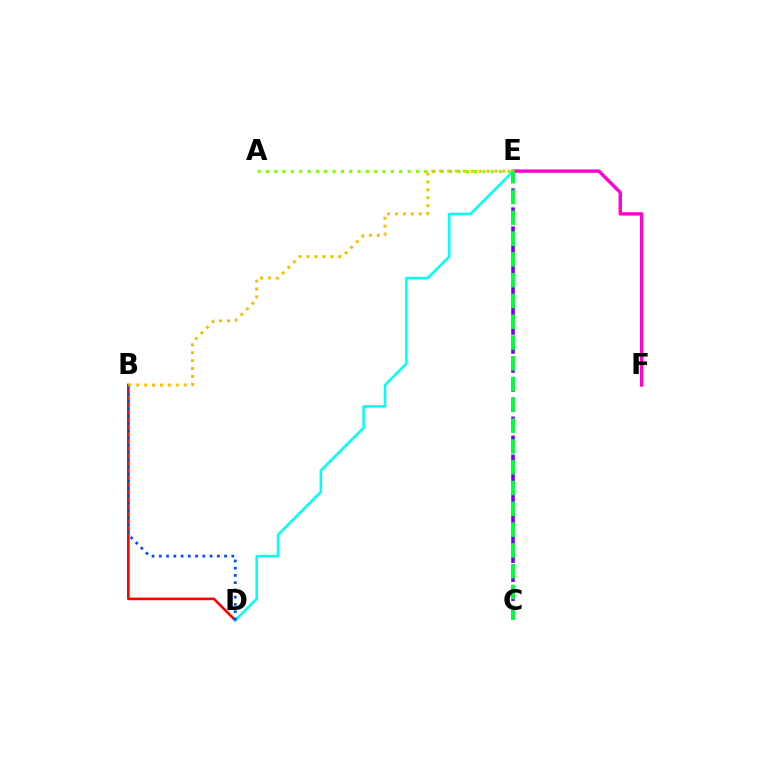{('B', 'D'): [{'color': '#ff0000', 'line_style': 'solid', 'thickness': 1.88}, {'color': '#004bff', 'line_style': 'dotted', 'thickness': 1.97}], ('E', 'F'): [{'color': '#ff00cf', 'line_style': 'solid', 'thickness': 2.44}], ('D', 'E'): [{'color': '#00fff6', 'line_style': 'solid', 'thickness': 1.84}], ('A', 'E'): [{'color': '#84ff00', 'line_style': 'dotted', 'thickness': 2.26}], ('C', 'E'): [{'color': '#7200ff', 'line_style': 'dashed', 'thickness': 2.58}, {'color': '#00ff39', 'line_style': 'dashed', 'thickness': 2.82}], ('B', 'E'): [{'color': '#ffbd00', 'line_style': 'dotted', 'thickness': 2.15}]}